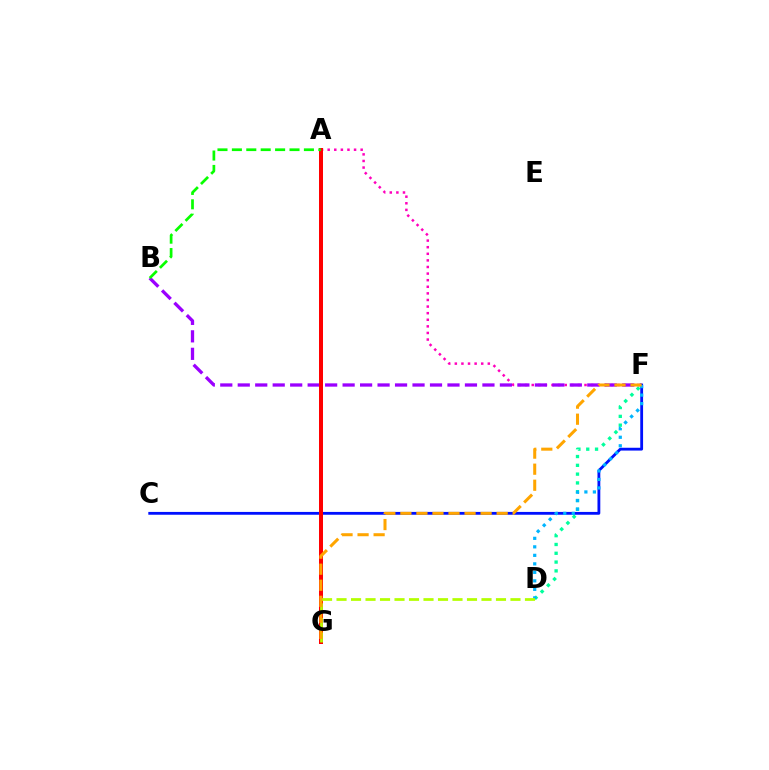{('A', 'F'): [{'color': '#ff00bd', 'line_style': 'dotted', 'thickness': 1.79}], ('D', 'F'): [{'color': '#00ff9d', 'line_style': 'dotted', 'thickness': 2.39}, {'color': '#00b5ff', 'line_style': 'dotted', 'thickness': 2.31}], ('B', 'F'): [{'color': '#9b00ff', 'line_style': 'dashed', 'thickness': 2.37}], ('C', 'F'): [{'color': '#0010ff', 'line_style': 'solid', 'thickness': 2.03}], ('A', 'G'): [{'color': '#ff0000', 'line_style': 'solid', 'thickness': 2.87}], ('D', 'G'): [{'color': '#b3ff00', 'line_style': 'dashed', 'thickness': 1.97}], ('F', 'G'): [{'color': '#ffa500', 'line_style': 'dashed', 'thickness': 2.18}], ('A', 'B'): [{'color': '#08ff00', 'line_style': 'dashed', 'thickness': 1.96}]}